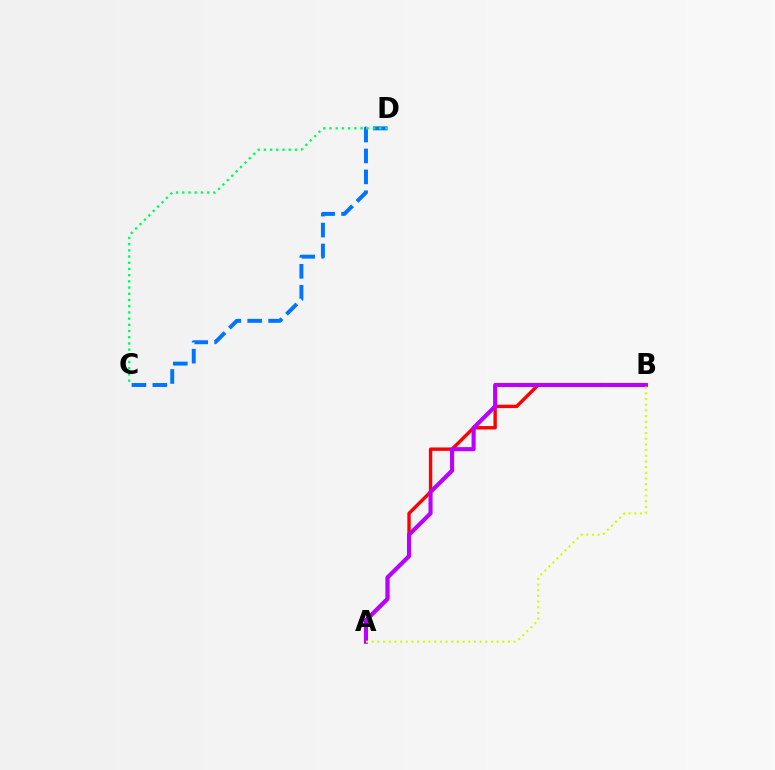{('A', 'B'): [{'color': '#ff0000', 'line_style': 'solid', 'thickness': 2.44}, {'color': '#b900ff', 'line_style': 'solid', 'thickness': 2.95}, {'color': '#d1ff00', 'line_style': 'dotted', 'thickness': 1.54}], ('C', 'D'): [{'color': '#0074ff', 'line_style': 'dashed', 'thickness': 2.84}, {'color': '#00ff5c', 'line_style': 'dotted', 'thickness': 1.69}]}